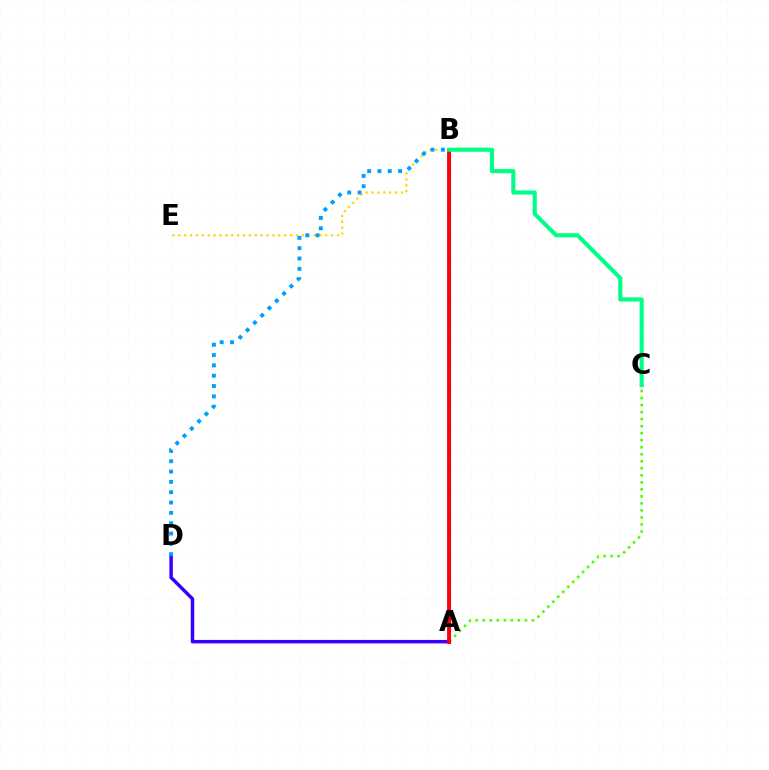{('A', 'D'): [{'color': '#3700ff', 'line_style': 'solid', 'thickness': 2.49}], ('A', 'C'): [{'color': '#4fff00', 'line_style': 'dotted', 'thickness': 1.91}], ('B', 'E'): [{'color': '#ffd500', 'line_style': 'dotted', 'thickness': 1.6}], ('B', 'D'): [{'color': '#009eff', 'line_style': 'dotted', 'thickness': 2.81}], ('A', 'B'): [{'color': '#ff00ed', 'line_style': 'solid', 'thickness': 2.26}, {'color': '#ff0000', 'line_style': 'solid', 'thickness': 2.74}], ('B', 'C'): [{'color': '#00ff86', 'line_style': 'solid', 'thickness': 2.95}]}